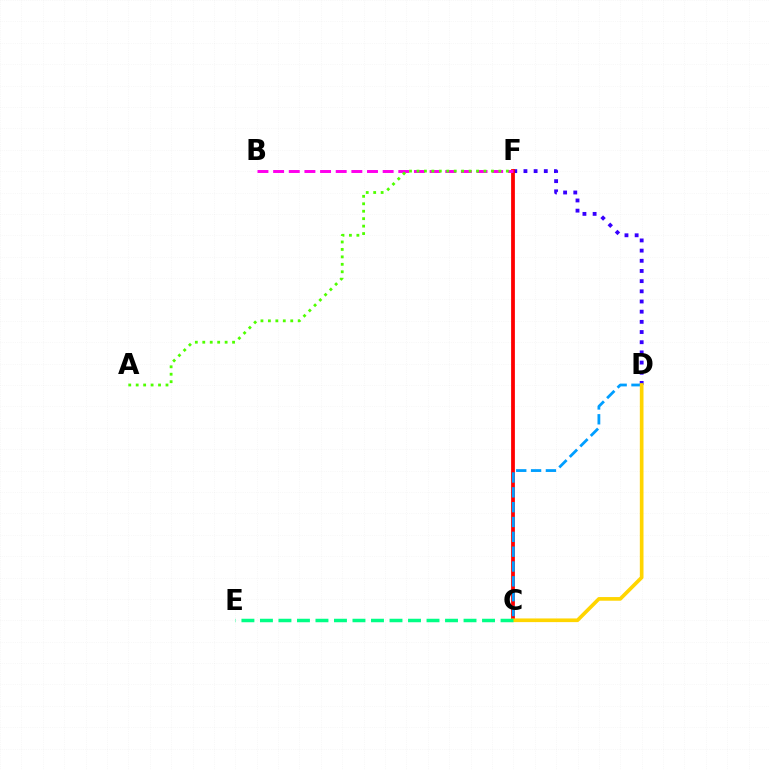{('D', 'F'): [{'color': '#3700ff', 'line_style': 'dotted', 'thickness': 2.77}], ('C', 'F'): [{'color': '#ff0000', 'line_style': 'solid', 'thickness': 2.72}], ('B', 'F'): [{'color': '#ff00ed', 'line_style': 'dashed', 'thickness': 2.13}], ('C', 'D'): [{'color': '#009eff', 'line_style': 'dashed', 'thickness': 2.02}, {'color': '#ffd500', 'line_style': 'solid', 'thickness': 2.64}], ('A', 'F'): [{'color': '#4fff00', 'line_style': 'dotted', 'thickness': 2.02}], ('C', 'E'): [{'color': '#00ff86', 'line_style': 'dashed', 'thickness': 2.51}]}